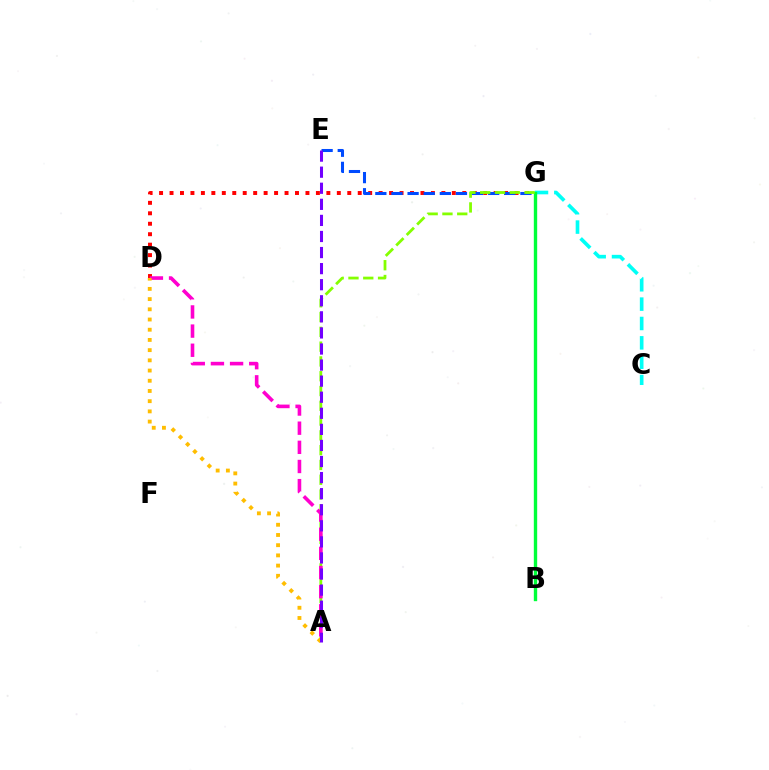{('D', 'G'): [{'color': '#ff0000', 'line_style': 'dotted', 'thickness': 2.84}], ('C', 'G'): [{'color': '#00fff6', 'line_style': 'dashed', 'thickness': 2.63}], ('E', 'G'): [{'color': '#004bff', 'line_style': 'dashed', 'thickness': 2.19}], ('B', 'G'): [{'color': '#00ff39', 'line_style': 'solid', 'thickness': 2.43}], ('A', 'G'): [{'color': '#84ff00', 'line_style': 'dashed', 'thickness': 2.01}], ('A', 'D'): [{'color': '#ff00cf', 'line_style': 'dashed', 'thickness': 2.6}, {'color': '#ffbd00', 'line_style': 'dotted', 'thickness': 2.77}], ('A', 'E'): [{'color': '#7200ff', 'line_style': 'dashed', 'thickness': 2.18}]}